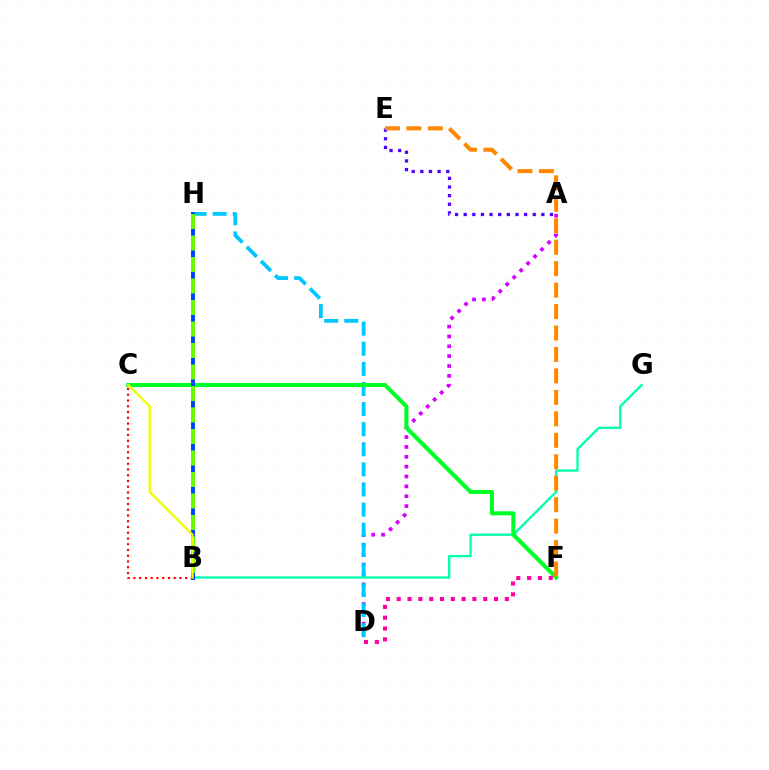{('A', 'D'): [{'color': '#d600ff', 'line_style': 'dotted', 'thickness': 2.68}], ('D', 'H'): [{'color': '#00c7ff', 'line_style': 'dashed', 'thickness': 2.73}], ('A', 'E'): [{'color': '#4f00ff', 'line_style': 'dotted', 'thickness': 2.35}], ('B', 'G'): [{'color': '#00ffaf', 'line_style': 'solid', 'thickness': 1.67}], ('B', 'C'): [{'color': '#ff0000', 'line_style': 'dotted', 'thickness': 1.56}, {'color': '#eeff00', 'line_style': 'solid', 'thickness': 1.67}], ('C', 'F'): [{'color': '#00ff27', 'line_style': 'solid', 'thickness': 2.94}], ('B', 'H'): [{'color': '#003fff', 'line_style': 'solid', 'thickness': 2.84}, {'color': '#66ff00', 'line_style': 'dashed', 'thickness': 2.92}], ('D', 'F'): [{'color': '#ff00a0', 'line_style': 'dotted', 'thickness': 2.94}], ('E', 'F'): [{'color': '#ff8800', 'line_style': 'dashed', 'thickness': 2.91}]}